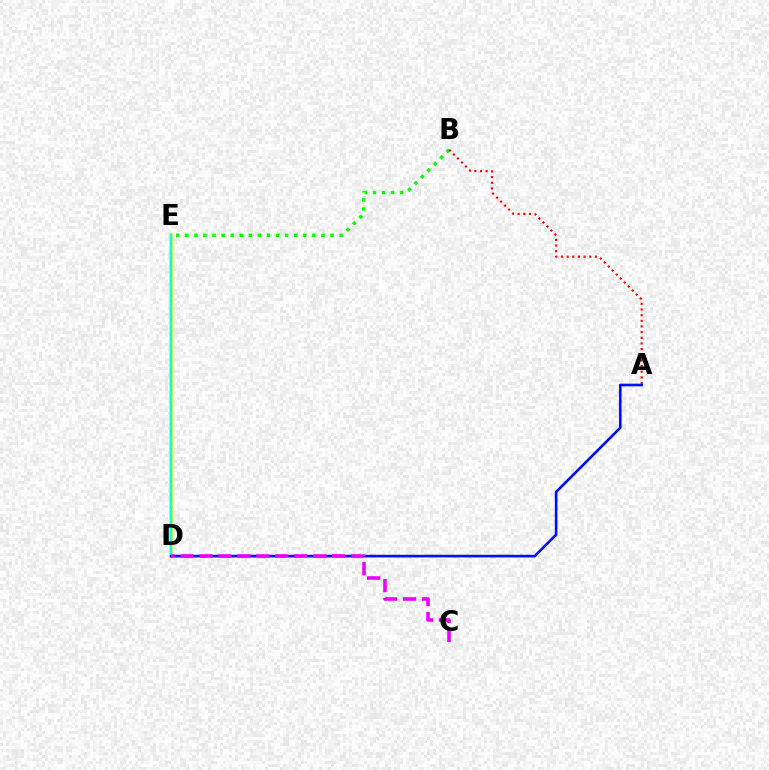{('D', 'E'): [{'color': '#fcf500', 'line_style': 'solid', 'thickness': 2.71}, {'color': '#00fff6', 'line_style': 'solid', 'thickness': 1.76}], ('B', 'E'): [{'color': '#08ff00', 'line_style': 'dotted', 'thickness': 2.47}], ('A', 'B'): [{'color': '#ff0000', 'line_style': 'dotted', 'thickness': 1.54}], ('A', 'D'): [{'color': '#0010ff', 'line_style': 'solid', 'thickness': 1.91}], ('C', 'D'): [{'color': '#ee00ff', 'line_style': 'dashed', 'thickness': 2.58}]}